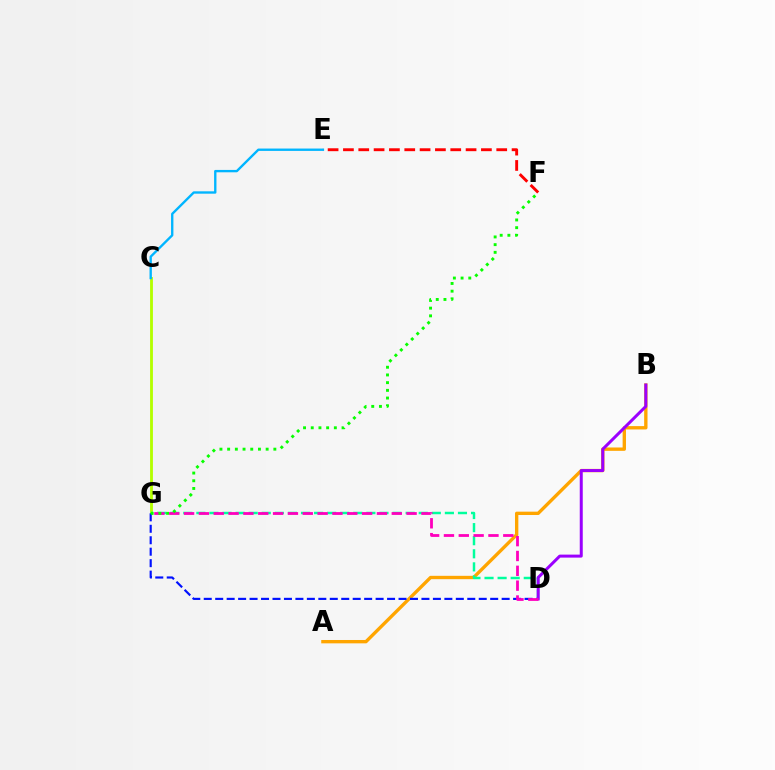{('C', 'G'): [{'color': '#b3ff00', 'line_style': 'solid', 'thickness': 2.04}], ('E', 'F'): [{'color': '#ff0000', 'line_style': 'dashed', 'thickness': 2.08}], ('A', 'B'): [{'color': '#ffa500', 'line_style': 'solid', 'thickness': 2.41}], ('D', 'G'): [{'color': '#00ff9d', 'line_style': 'dashed', 'thickness': 1.78}, {'color': '#0010ff', 'line_style': 'dashed', 'thickness': 1.56}, {'color': '#ff00bd', 'line_style': 'dashed', 'thickness': 2.02}], ('B', 'D'): [{'color': '#9b00ff', 'line_style': 'solid', 'thickness': 2.16}], ('C', 'E'): [{'color': '#00b5ff', 'line_style': 'solid', 'thickness': 1.7}], ('F', 'G'): [{'color': '#08ff00', 'line_style': 'dotted', 'thickness': 2.09}]}